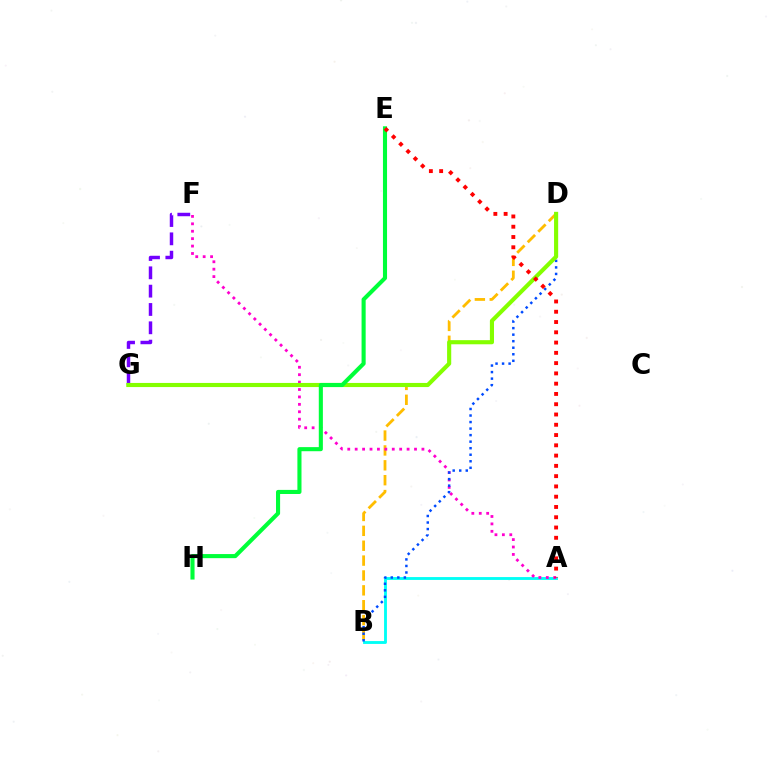{('A', 'B'): [{'color': '#00fff6', 'line_style': 'solid', 'thickness': 2.05}], ('B', 'D'): [{'color': '#ffbd00', 'line_style': 'dashed', 'thickness': 2.02}, {'color': '#004bff', 'line_style': 'dotted', 'thickness': 1.78}], ('A', 'F'): [{'color': '#ff00cf', 'line_style': 'dotted', 'thickness': 2.02}], ('F', 'G'): [{'color': '#7200ff', 'line_style': 'dashed', 'thickness': 2.49}], ('D', 'G'): [{'color': '#84ff00', 'line_style': 'solid', 'thickness': 2.96}], ('E', 'H'): [{'color': '#00ff39', 'line_style': 'solid', 'thickness': 2.95}], ('A', 'E'): [{'color': '#ff0000', 'line_style': 'dotted', 'thickness': 2.79}]}